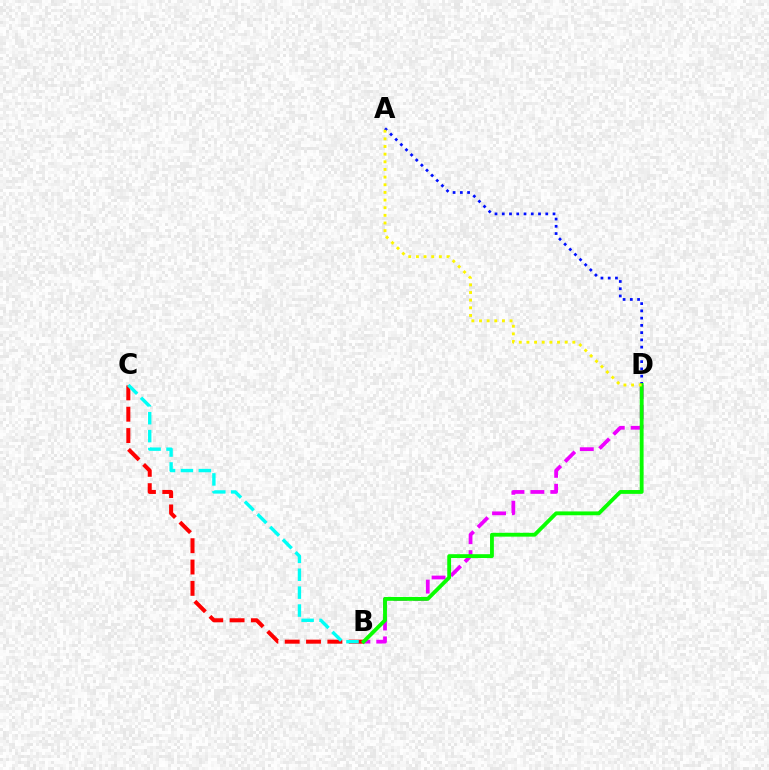{('B', 'C'): [{'color': '#ff0000', 'line_style': 'dashed', 'thickness': 2.9}, {'color': '#00fff6', 'line_style': 'dashed', 'thickness': 2.43}], ('B', 'D'): [{'color': '#ee00ff', 'line_style': 'dashed', 'thickness': 2.71}, {'color': '#08ff00', 'line_style': 'solid', 'thickness': 2.76}], ('A', 'D'): [{'color': '#0010ff', 'line_style': 'dotted', 'thickness': 1.97}, {'color': '#fcf500', 'line_style': 'dotted', 'thickness': 2.08}]}